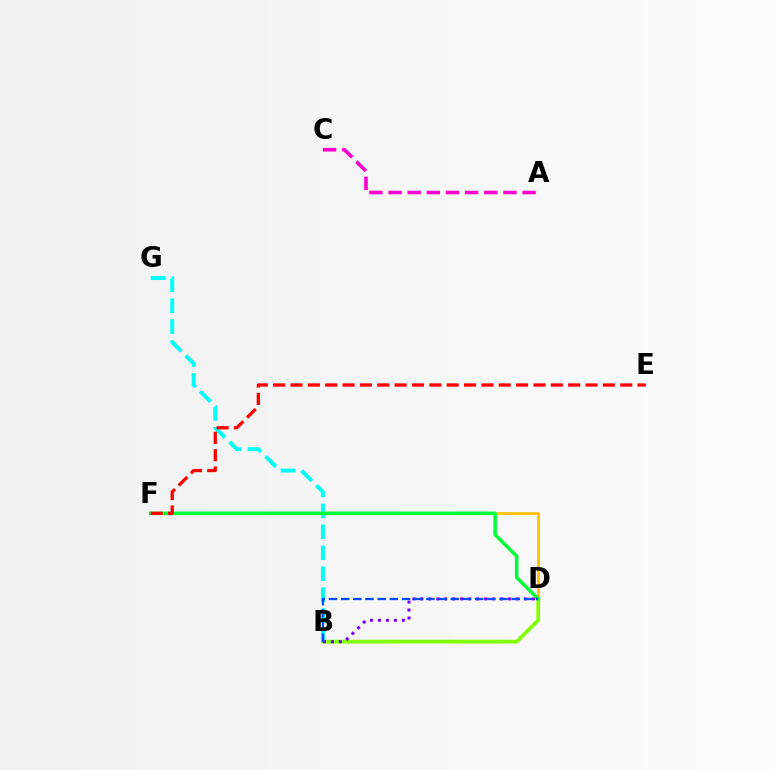{('B', 'D'): [{'color': '#84ff00', 'line_style': 'solid', 'thickness': 2.71}, {'color': '#7200ff', 'line_style': 'dotted', 'thickness': 2.17}, {'color': '#004bff', 'line_style': 'dashed', 'thickness': 1.65}], ('B', 'G'): [{'color': '#00fff6', 'line_style': 'dashed', 'thickness': 2.84}], ('D', 'F'): [{'color': '#ffbd00', 'line_style': 'solid', 'thickness': 1.9}, {'color': '#00ff39', 'line_style': 'solid', 'thickness': 2.53}], ('A', 'C'): [{'color': '#ff00cf', 'line_style': 'dashed', 'thickness': 2.6}], ('E', 'F'): [{'color': '#ff0000', 'line_style': 'dashed', 'thickness': 2.36}]}